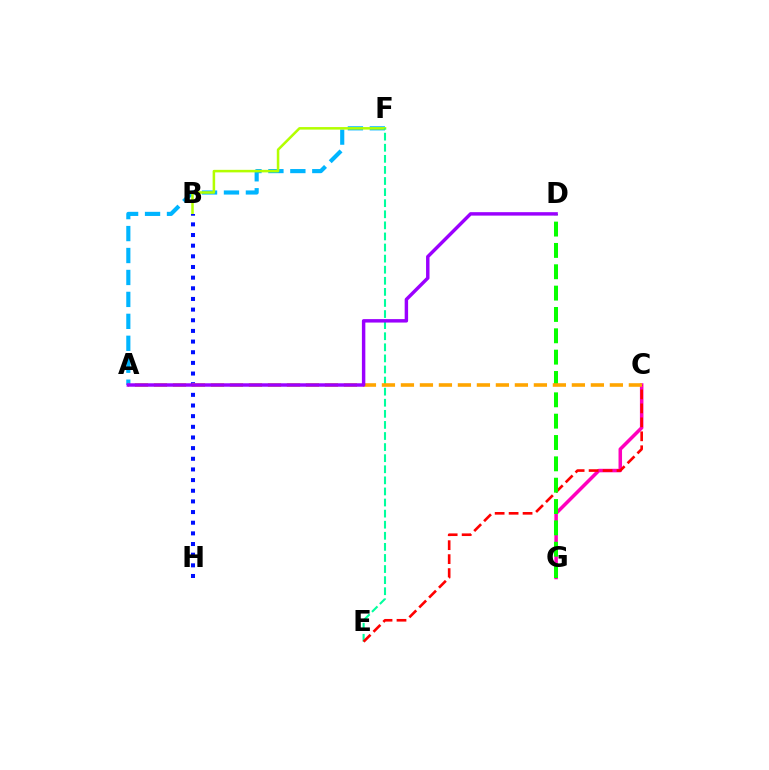{('A', 'F'): [{'color': '#00b5ff', 'line_style': 'dashed', 'thickness': 2.98}], ('C', 'G'): [{'color': '#ff00bd', 'line_style': 'solid', 'thickness': 2.53}], ('B', 'F'): [{'color': '#b3ff00', 'line_style': 'solid', 'thickness': 1.83}], ('E', 'F'): [{'color': '#00ff9d', 'line_style': 'dashed', 'thickness': 1.51}], ('C', 'E'): [{'color': '#ff0000', 'line_style': 'dashed', 'thickness': 1.9}], ('D', 'G'): [{'color': '#08ff00', 'line_style': 'dashed', 'thickness': 2.9}], ('B', 'H'): [{'color': '#0010ff', 'line_style': 'dotted', 'thickness': 2.9}], ('A', 'C'): [{'color': '#ffa500', 'line_style': 'dashed', 'thickness': 2.58}], ('A', 'D'): [{'color': '#9b00ff', 'line_style': 'solid', 'thickness': 2.48}]}